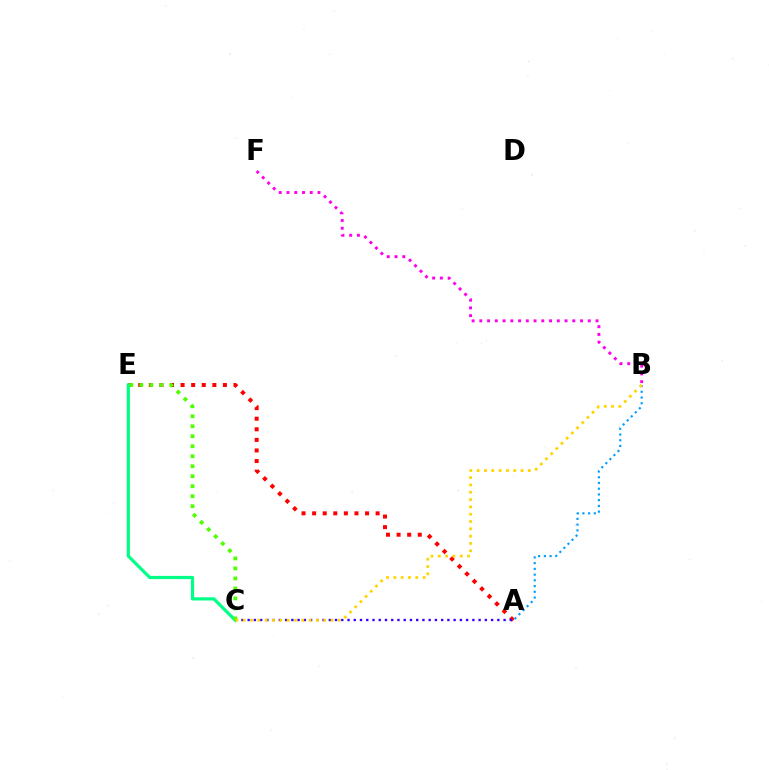{('A', 'E'): [{'color': '#ff0000', 'line_style': 'dotted', 'thickness': 2.88}], ('A', 'C'): [{'color': '#3700ff', 'line_style': 'dotted', 'thickness': 1.7}], ('C', 'E'): [{'color': '#00ff86', 'line_style': 'solid', 'thickness': 2.3}, {'color': '#4fff00', 'line_style': 'dotted', 'thickness': 2.71}], ('A', 'B'): [{'color': '#009eff', 'line_style': 'dotted', 'thickness': 1.56}], ('B', 'F'): [{'color': '#ff00ed', 'line_style': 'dotted', 'thickness': 2.1}], ('B', 'C'): [{'color': '#ffd500', 'line_style': 'dotted', 'thickness': 1.99}]}